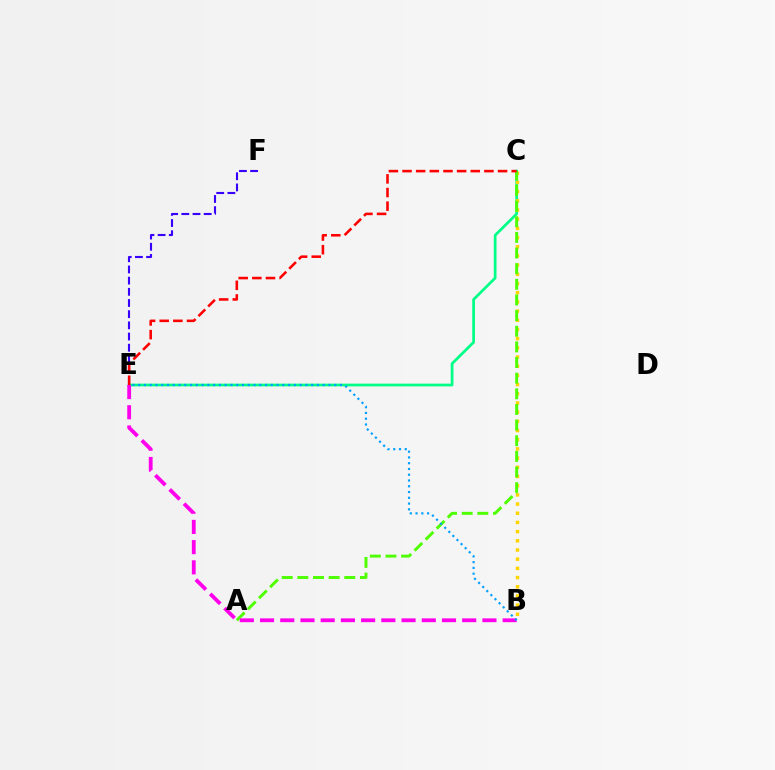{('C', 'E'): [{'color': '#00ff86', 'line_style': 'solid', 'thickness': 1.97}, {'color': '#ff0000', 'line_style': 'dashed', 'thickness': 1.85}], ('B', 'C'): [{'color': '#ffd500', 'line_style': 'dotted', 'thickness': 2.5}], ('A', 'C'): [{'color': '#4fff00', 'line_style': 'dashed', 'thickness': 2.13}], ('E', 'F'): [{'color': '#3700ff', 'line_style': 'dashed', 'thickness': 1.52}], ('B', 'E'): [{'color': '#ff00ed', 'line_style': 'dashed', 'thickness': 2.75}, {'color': '#009eff', 'line_style': 'dotted', 'thickness': 1.57}]}